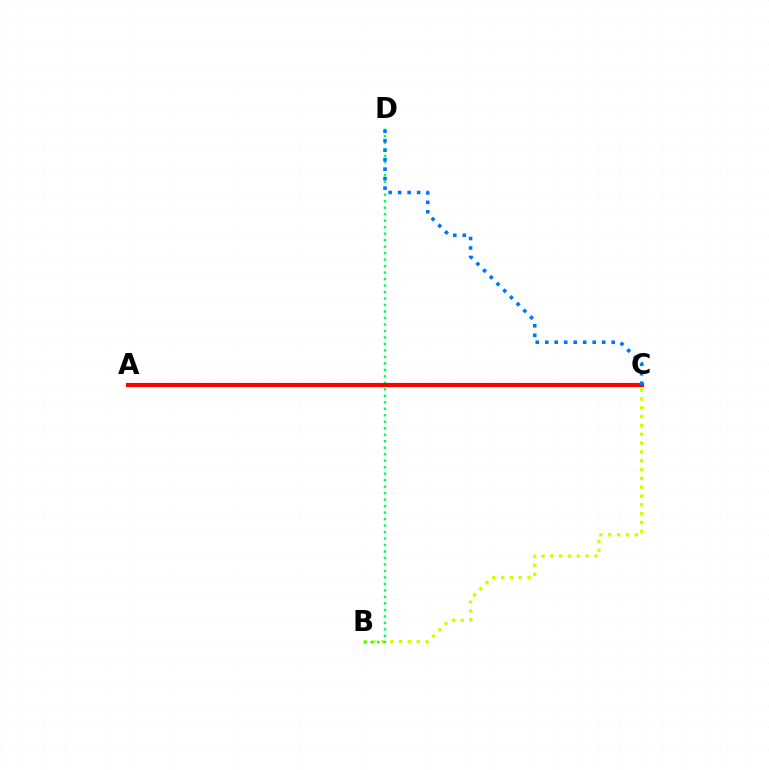{('B', 'C'): [{'color': '#d1ff00', 'line_style': 'dotted', 'thickness': 2.4}], ('B', 'D'): [{'color': '#00ff5c', 'line_style': 'dotted', 'thickness': 1.76}], ('A', 'C'): [{'color': '#b900ff', 'line_style': 'dotted', 'thickness': 1.64}, {'color': '#ff0000', 'line_style': 'solid', 'thickness': 2.99}], ('C', 'D'): [{'color': '#0074ff', 'line_style': 'dotted', 'thickness': 2.58}]}